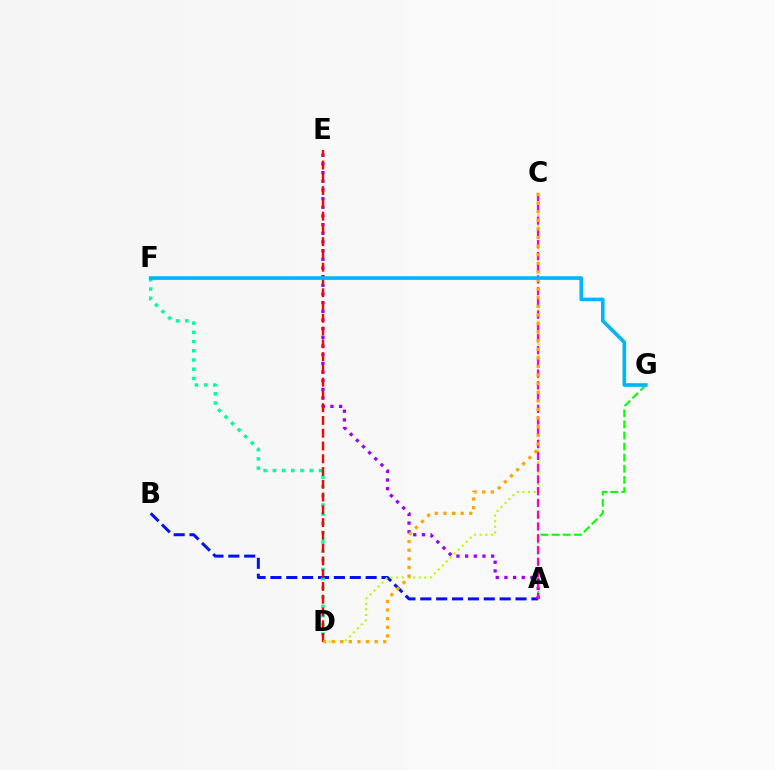{('A', 'B'): [{'color': '#0010ff', 'line_style': 'dashed', 'thickness': 2.16}], ('C', 'D'): [{'color': '#b3ff00', 'line_style': 'dotted', 'thickness': 1.52}, {'color': '#ffa500', 'line_style': 'dotted', 'thickness': 2.34}], ('A', 'G'): [{'color': '#08ff00', 'line_style': 'dashed', 'thickness': 1.51}], ('A', 'E'): [{'color': '#9b00ff', 'line_style': 'dotted', 'thickness': 2.36}], ('D', 'F'): [{'color': '#00ff9d', 'line_style': 'dotted', 'thickness': 2.51}], ('A', 'C'): [{'color': '#ff00bd', 'line_style': 'dashed', 'thickness': 1.6}], ('D', 'E'): [{'color': '#ff0000', 'line_style': 'dashed', 'thickness': 1.73}], ('F', 'G'): [{'color': '#00b5ff', 'line_style': 'solid', 'thickness': 2.62}]}